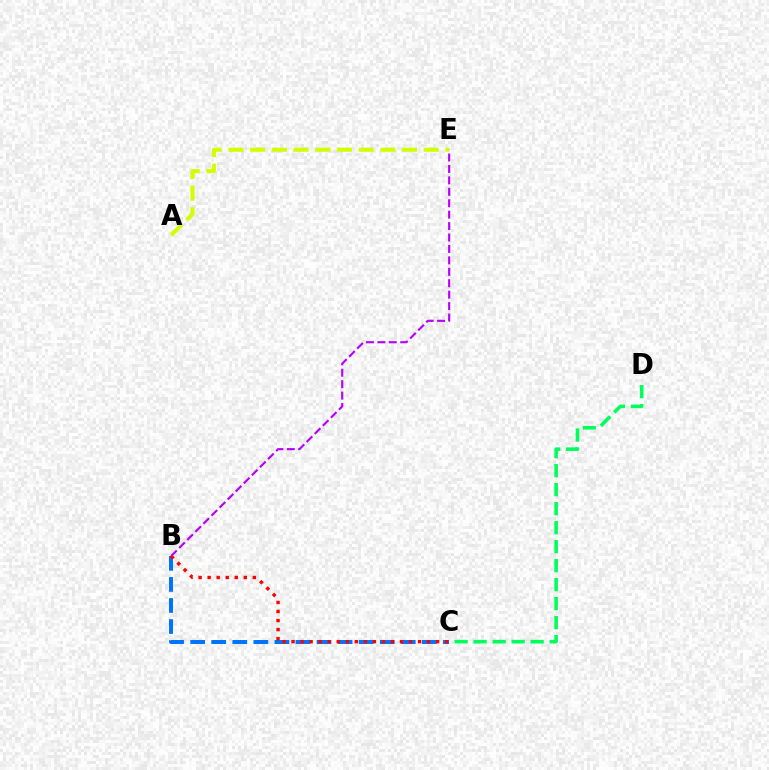{('B', 'E'): [{'color': '#b900ff', 'line_style': 'dashed', 'thickness': 1.55}], ('A', 'E'): [{'color': '#d1ff00', 'line_style': 'dashed', 'thickness': 2.95}], ('B', 'C'): [{'color': '#0074ff', 'line_style': 'dashed', 'thickness': 2.86}, {'color': '#ff0000', 'line_style': 'dotted', 'thickness': 2.46}], ('C', 'D'): [{'color': '#00ff5c', 'line_style': 'dashed', 'thickness': 2.58}]}